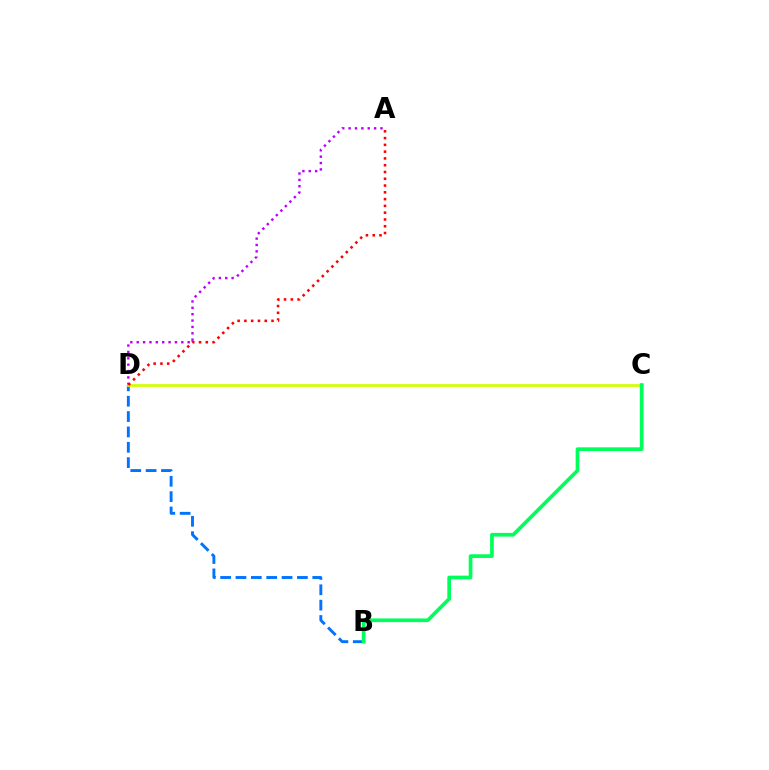{('A', 'D'): [{'color': '#b900ff', 'line_style': 'dotted', 'thickness': 1.73}, {'color': '#ff0000', 'line_style': 'dotted', 'thickness': 1.84}], ('B', 'D'): [{'color': '#0074ff', 'line_style': 'dashed', 'thickness': 2.09}], ('C', 'D'): [{'color': '#d1ff00', 'line_style': 'solid', 'thickness': 1.96}], ('B', 'C'): [{'color': '#00ff5c', 'line_style': 'solid', 'thickness': 2.67}]}